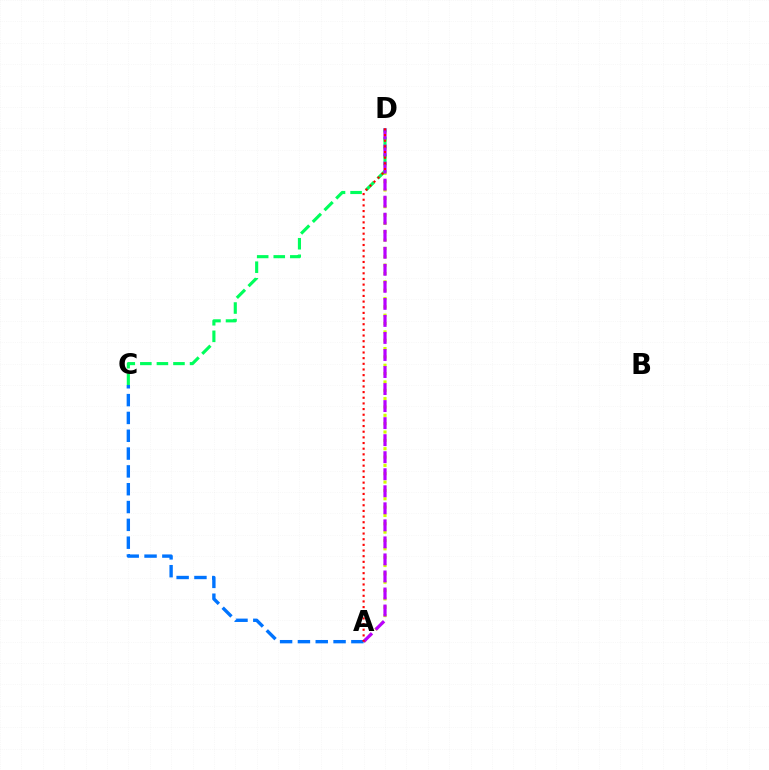{('A', 'D'): [{'color': '#d1ff00', 'line_style': 'dotted', 'thickness': 2.27}, {'color': '#b900ff', 'line_style': 'dashed', 'thickness': 2.31}, {'color': '#ff0000', 'line_style': 'dotted', 'thickness': 1.54}], ('C', 'D'): [{'color': '#00ff5c', 'line_style': 'dashed', 'thickness': 2.25}], ('A', 'C'): [{'color': '#0074ff', 'line_style': 'dashed', 'thickness': 2.42}]}